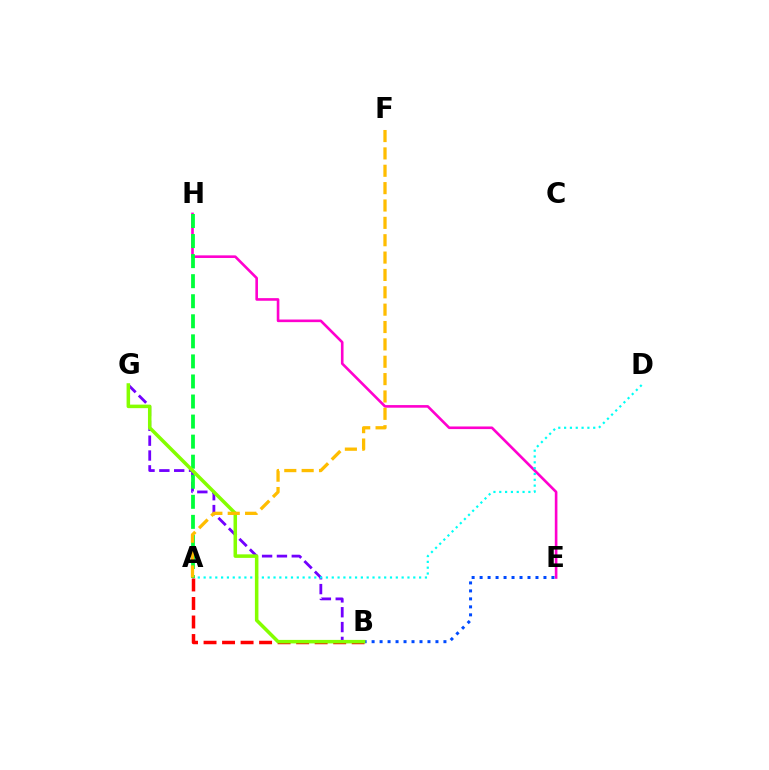{('E', 'H'): [{'color': '#ff00cf', 'line_style': 'solid', 'thickness': 1.88}], ('B', 'E'): [{'color': '#004bff', 'line_style': 'dotted', 'thickness': 2.17}], ('B', 'G'): [{'color': '#7200ff', 'line_style': 'dashed', 'thickness': 2.02}, {'color': '#84ff00', 'line_style': 'solid', 'thickness': 2.54}], ('A', 'D'): [{'color': '#00fff6', 'line_style': 'dotted', 'thickness': 1.58}], ('A', 'H'): [{'color': '#00ff39', 'line_style': 'dashed', 'thickness': 2.72}], ('A', 'B'): [{'color': '#ff0000', 'line_style': 'dashed', 'thickness': 2.52}], ('A', 'F'): [{'color': '#ffbd00', 'line_style': 'dashed', 'thickness': 2.36}]}